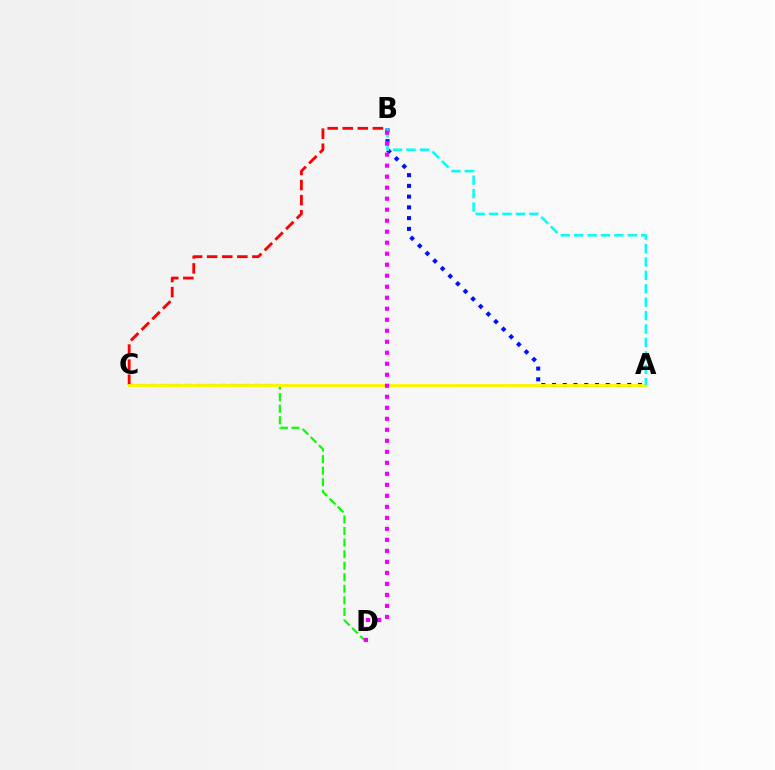{('C', 'D'): [{'color': '#08ff00', 'line_style': 'dashed', 'thickness': 1.57}], ('A', 'B'): [{'color': '#0010ff', 'line_style': 'dotted', 'thickness': 2.92}, {'color': '#00fff6', 'line_style': 'dashed', 'thickness': 1.82}], ('B', 'C'): [{'color': '#ff0000', 'line_style': 'dashed', 'thickness': 2.05}], ('A', 'C'): [{'color': '#fcf500', 'line_style': 'solid', 'thickness': 2.06}], ('B', 'D'): [{'color': '#ee00ff', 'line_style': 'dotted', 'thickness': 2.99}]}